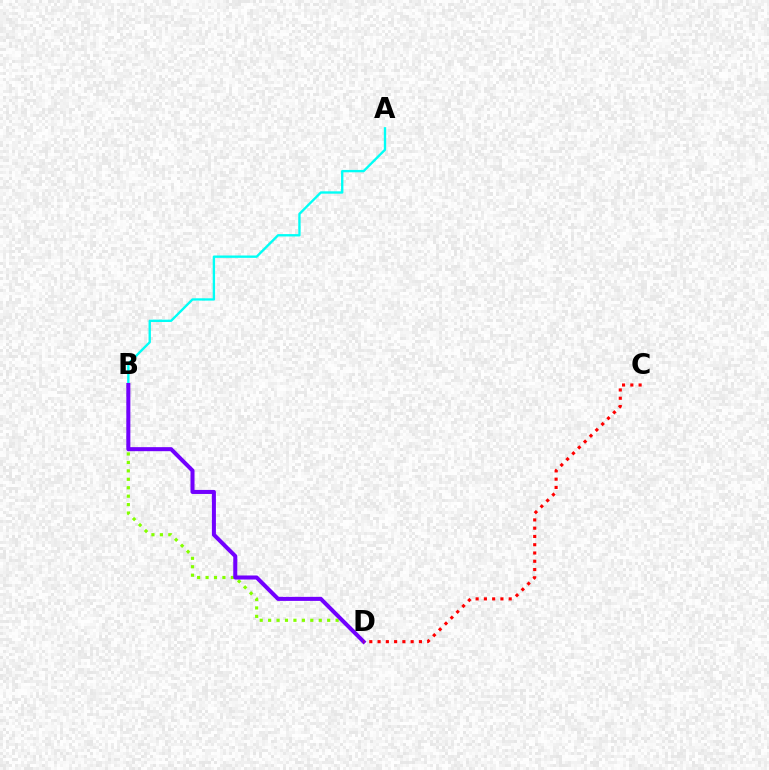{('B', 'D'): [{'color': '#84ff00', 'line_style': 'dotted', 'thickness': 2.29}, {'color': '#7200ff', 'line_style': 'solid', 'thickness': 2.91}], ('A', 'B'): [{'color': '#00fff6', 'line_style': 'solid', 'thickness': 1.69}], ('C', 'D'): [{'color': '#ff0000', 'line_style': 'dotted', 'thickness': 2.25}]}